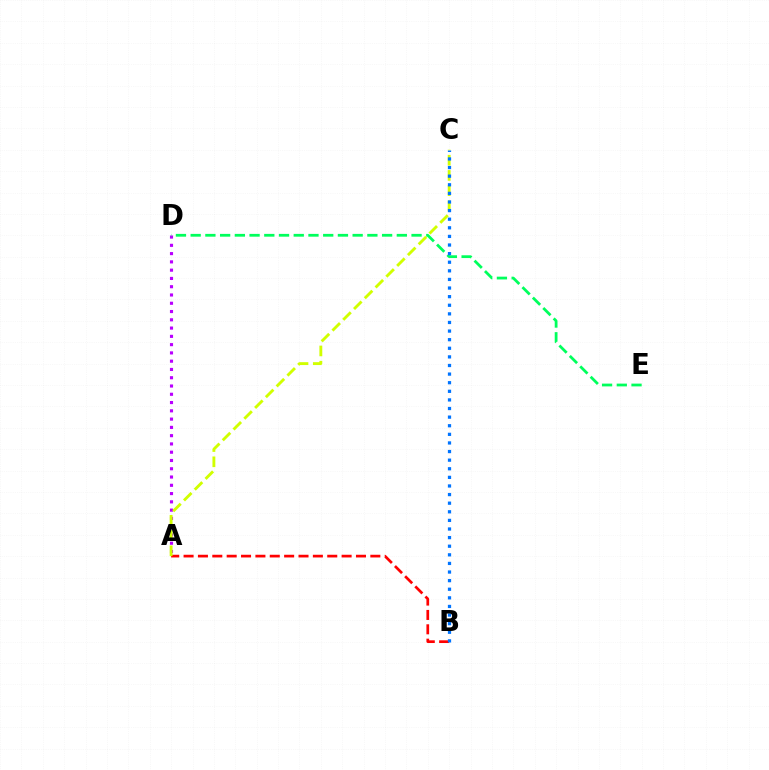{('A', 'B'): [{'color': '#ff0000', 'line_style': 'dashed', 'thickness': 1.95}], ('A', 'D'): [{'color': '#b900ff', 'line_style': 'dotted', 'thickness': 2.25}], ('D', 'E'): [{'color': '#00ff5c', 'line_style': 'dashed', 'thickness': 2.0}], ('A', 'C'): [{'color': '#d1ff00', 'line_style': 'dashed', 'thickness': 2.07}], ('B', 'C'): [{'color': '#0074ff', 'line_style': 'dotted', 'thickness': 2.34}]}